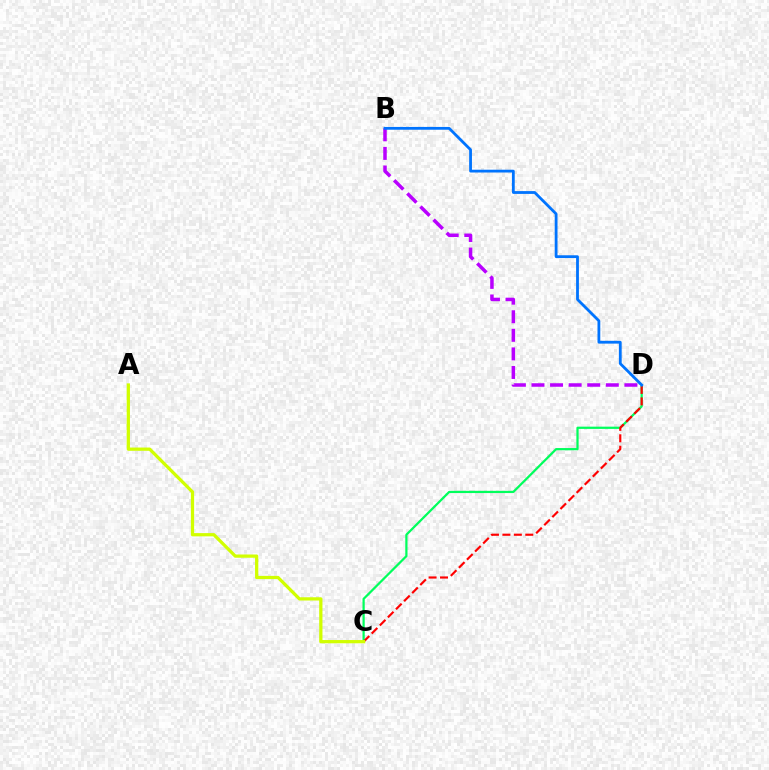{('C', 'D'): [{'color': '#00ff5c', 'line_style': 'solid', 'thickness': 1.61}, {'color': '#ff0000', 'line_style': 'dashed', 'thickness': 1.55}], ('B', 'D'): [{'color': '#b900ff', 'line_style': 'dashed', 'thickness': 2.52}, {'color': '#0074ff', 'line_style': 'solid', 'thickness': 2.01}], ('A', 'C'): [{'color': '#d1ff00', 'line_style': 'solid', 'thickness': 2.34}]}